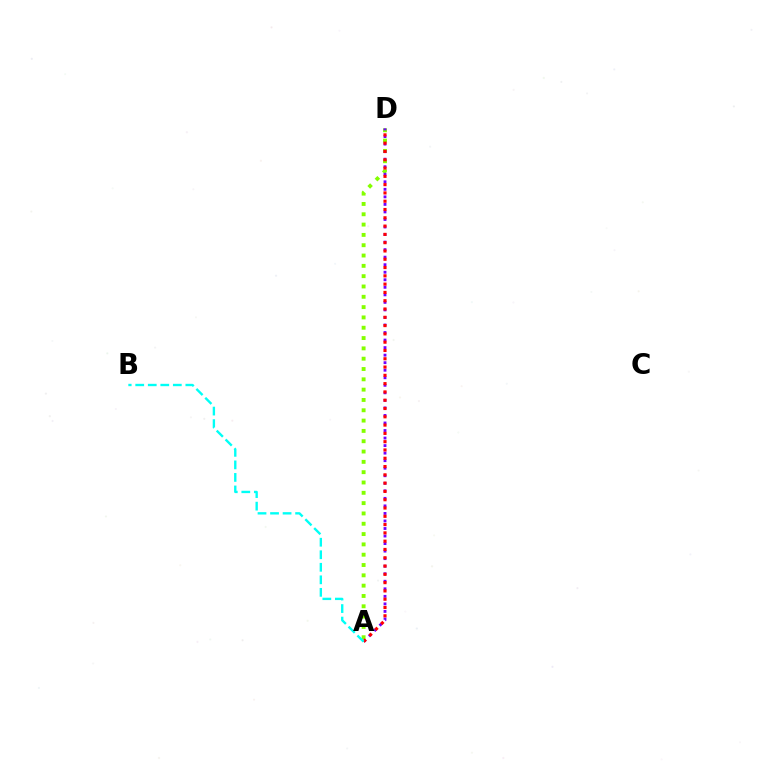{('A', 'D'): [{'color': '#84ff00', 'line_style': 'dotted', 'thickness': 2.8}, {'color': '#7200ff', 'line_style': 'dotted', 'thickness': 2.05}, {'color': '#ff0000', 'line_style': 'dotted', 'thickness': 2.25}], ('A', 'B'): [{'color': '#00fff6', 'line_style': 'dashed', 'thickness': 1.7}]}